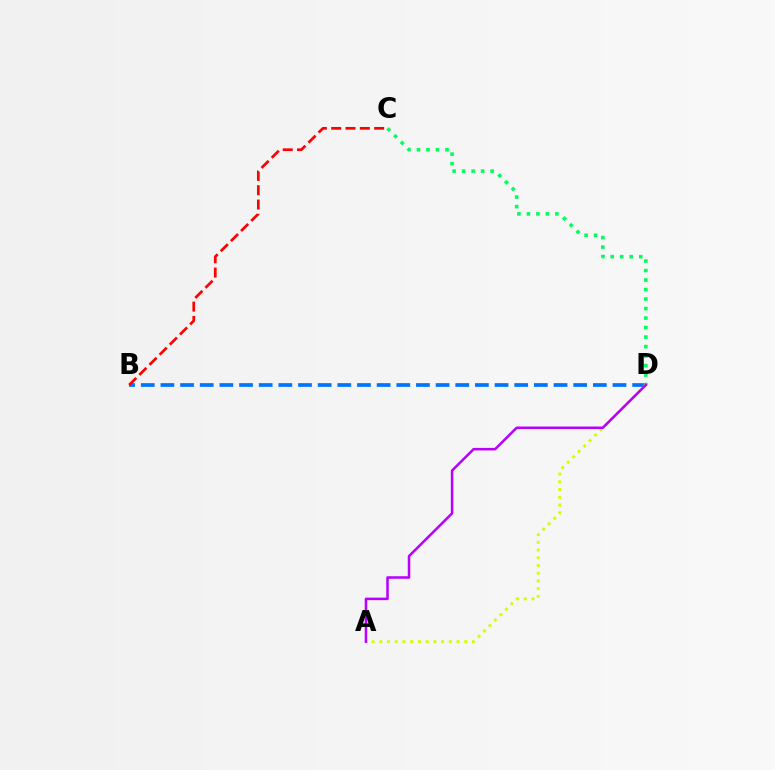{('B', 'D'): [{'color': '#0074ff', 'line_style': 'dashed', 'thickness': 2.67}], ('B', 'C'): [{'color': '#ff0000', 'line_style': 'dashed', 'thickness': 1.95}], ('C', 'D'): [{'color': '#00ff5c', 'line_style': 'dotted', 'thickness': 2.58}], ('A', 'D'): [{'color': '#d1ff00', 'line_style': 'dotted', 'thickness': 2.1}, {'color': '#b900ff', 'line_style': 'solid', 'thickness': 1.82}]}